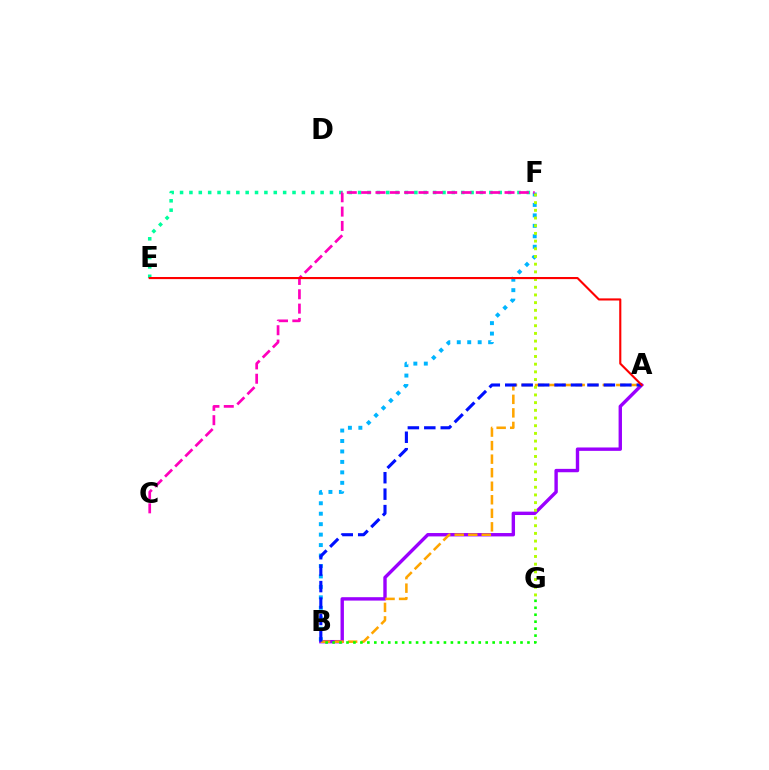{('A', 'B'): [{'color': '#9b00ff', 'line_style': 'solid', 'thickness': 2.44}, {'color': '#ffa500', 'line_style': 'dashed', 'thickness': 1.84}, {'color': '#0010ff', 'line_style': 'dashed', 'thickness': 2.23}], ('B', 'F'): [{'color': '#00b5ff', 'line_style': 'dotted', 'thickness': 2.84}], ('E', 'F'): [{'color': '#00ff9d', 'line_style': 'dotted', 'thickness': 2.55}], ('C', 'F'): [{'color': '#ff00bd', 'line_style': 'dashed', 'thickness': 1.95}], ('B', 'G'): [{'color': '#08ff00', 'line_style': 'dotted', 'thickness': 1.89}], ('F', 'G'): [{'color': '#b3ff00', 'line_style': 'dotted', 'thickness': 2.09}], ('A', 'E'): [{'color': '#ff0000', 'line_style': 'solid', 'thickness': 1.52}]}